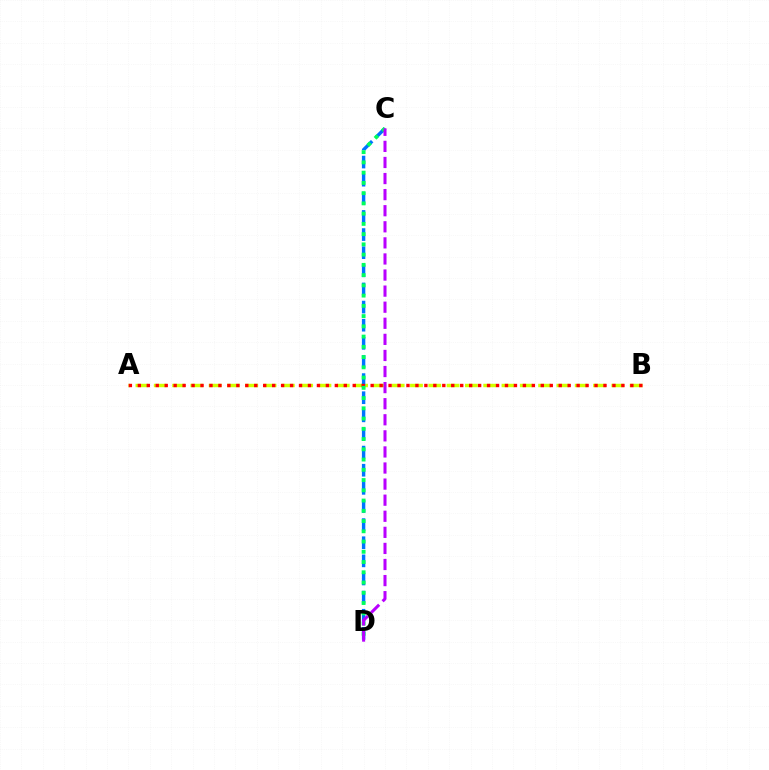{('A', 'B'): [{'color': '#d1ff00', 'line_style': 'dashed', 'thickness': 2.49}, {'color': '#ff0000', 'line_style': 'dotted', 'thickness': 2.43}], ('C', 'D'): [{'color': '#0074ff', 'line_style': 'dashed', 'thickness': 2.46}, {'color': '#00ff5c', 'line_style': 'dotted', 'thickness': 2.78}, {'color': '#b900ff', 'line_style': 'dashed', 'thickness': 2.18}]}